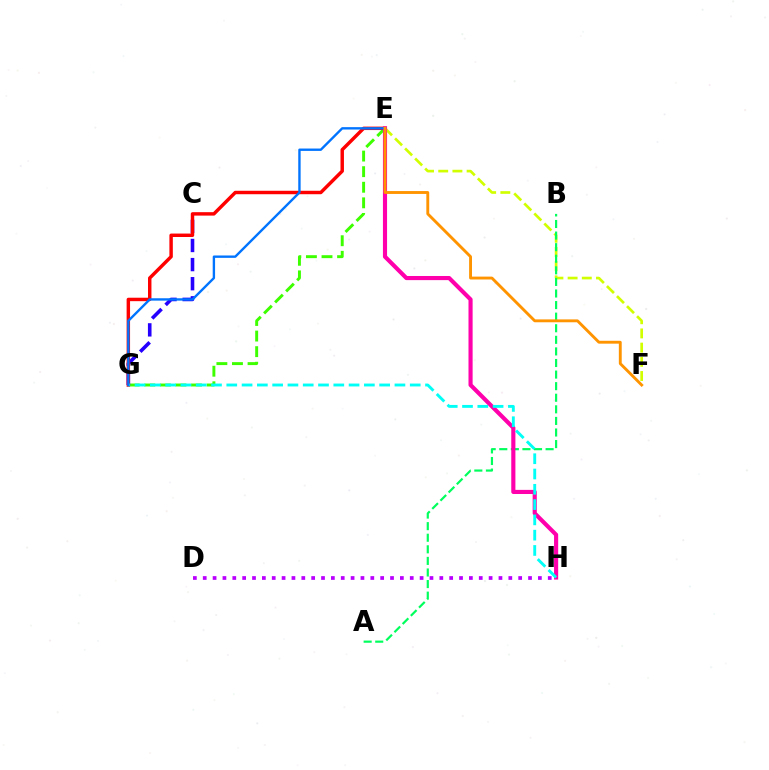{('E', 'G'): [{'color': '#3dff00', 'line_style': 'dashed', 'thickness': 2.12}, {'color': '#ff0000', 'line_style': 'solid', 'thickness': 2.48}, {'color': '#0074ff', 'line_style': 'solid', 'thickness': 1.71}], ('C', 'G'): [{'color': '#2500ff', 'line_style': 'dashed', 'thickness': 2.6}], ('E', 'F'): [{'color': '#d1ff00', 'line_style': 'dashed', 'thickness': 1.93}, {'color': '#ff9400', 'line_style': 'solid', 'thickness': 2.07}], ('A', 'B'): [{'color': '#00ff5c', 'line_style': 'dashed', 'thickness': 1.57}], ('E', 'H'): [{'color': '#ff00ac', 'line_style': 'solid', 'thickness': 2.97}], ('G', 'H'): [{'color': '#00fff6', 'line_style': 'dashed', 'thickness': 2.08}], ('D', 'H'): [{'color': '#b900ff', 'line_style': 'dotted', 'thickness': 2.68}]}